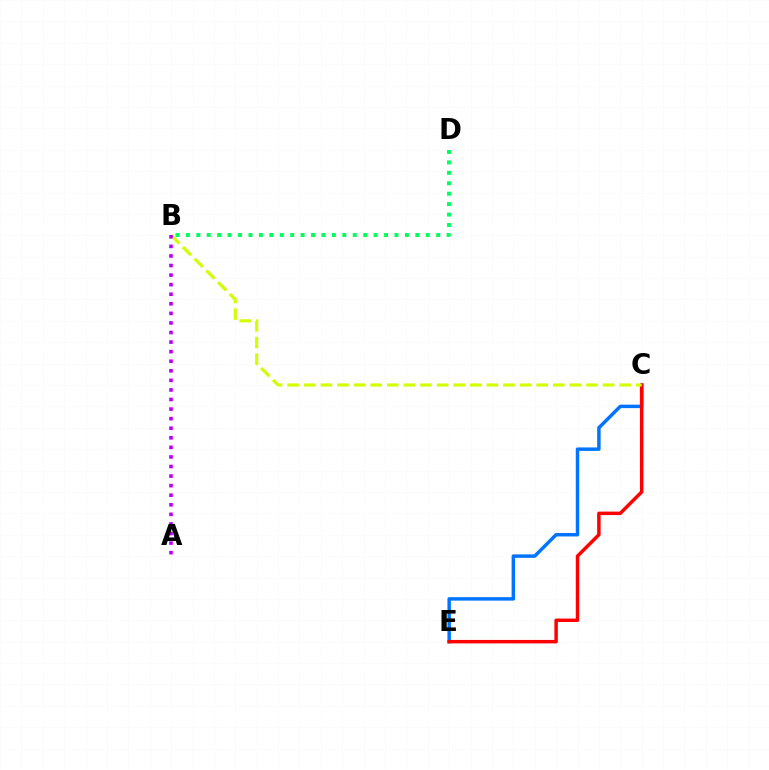{('C', 'E'): [{'color': '#0074ff', 'line_style': 'solid', 'thickness': 2.49}, {'color': '#ff0000', 'line_style': 'solid', 'thickness': 2.49}], ('B', 'C'): [{'color': '#d1ff00', 'line_style': 'dashed', 'thickness': 2.26}], ('B', 'D'): [{'color': '#00ff5c', 'line_style': 'dotted', 'thickness': 2.83}], ('A', 'B'): [{'color': '#b900ff', 'line_style': 'dotted', 'thickness': 2.6}]}